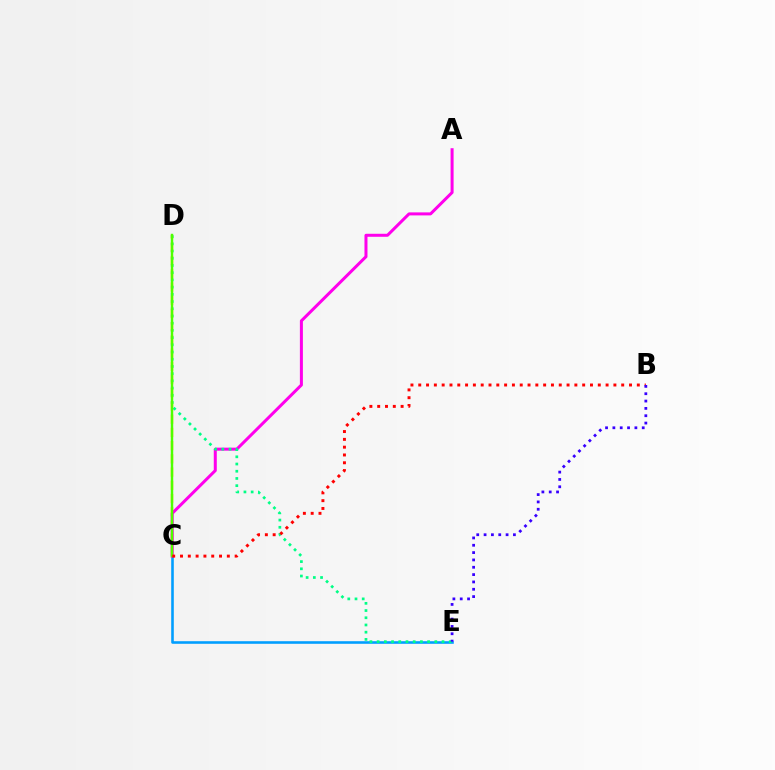{('C', 'D'): [{'color': '#ffd500', 'line_style': 'dashed', 'thickness': 1.8}, {'color': '#4fff00', 'line_style': 'solid', 'thickness': 1.75}], ('C', 'E'): [{'color': '#009eff', 'line_style': 'solid', 'thickness': 1.86}], ('A', 'C'): [{'color': '#ff00ed', 'line_style': 'solid', 'thickness': 2.17}], ('D', 'E'): [{'color': '#00ff86', 'line_style': 'dotted', 'thickness': 1.96}], ('B', 'C'): [{'color': '#ff0000', 'line_style': 'dotted', 'thickness': 2.12}], ('B', 'E'): [{'color': '#3700ff', 'line_style': 'dotted', 'thickness': 1.99}]}